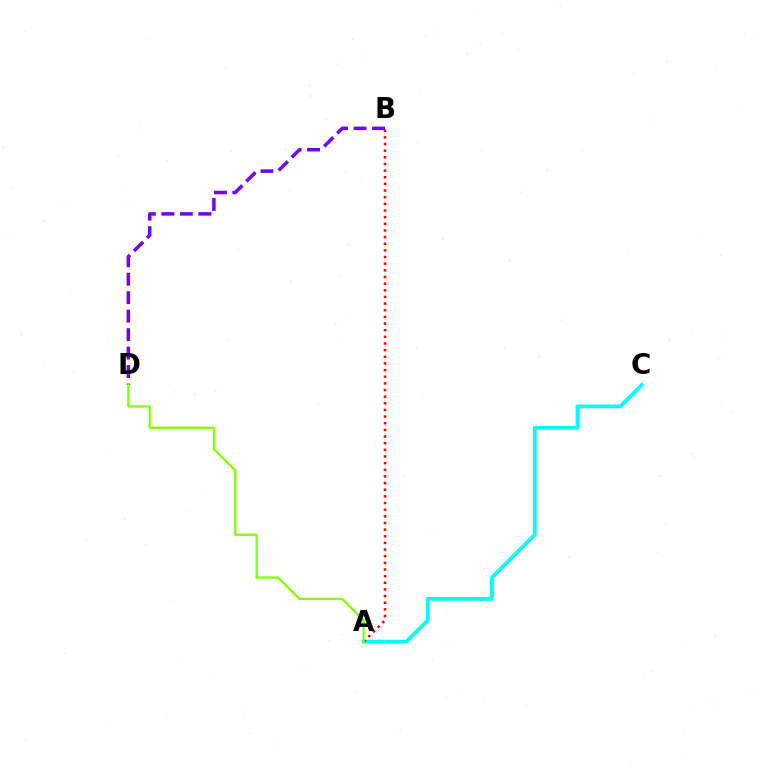{('A', 'C'): [{'color': '#00fff6', 'line_style': 'solid', 'thickness': 2.72}], ('A', 'B'): [{'color': '#ff0000', 'line_style': 'dotted', 'thickness': 1.81}], ('B', 'D'): [{'color': '#7200ff', 'line_style': 'dashed', 'thickness': 2.51}], ('A', 'D'): [{'color': '#84ff00', 'line_style': 'solid', 'thickness': 1.66}]}